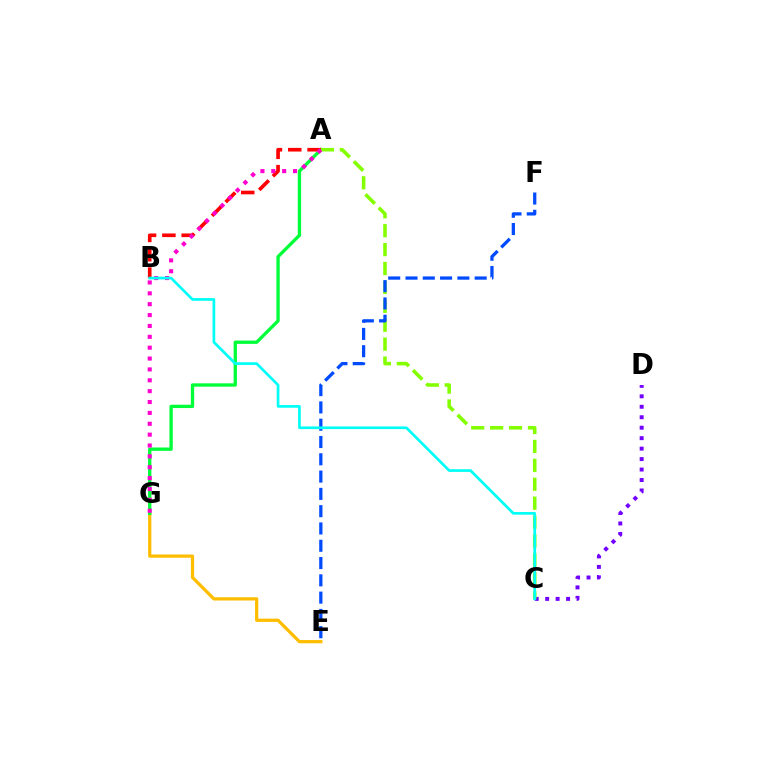{('E', 'G'): [{'color': '#ffbd00', 'line_style': 'solid', 'thickness': 2.34}], ('A', 'G'): [{'color': '#00ff39', 'line_style': 'solid', 'thickness': 2.4}, {'color': '#ff00cf', 'line_style': 'dotted', 'thickness': 2.95}], ('C', 'D'): [{'color': '#7200ff', 'line_style': 'dotted', 'thickness': 2.84}], ('A', 'C'): [{'color': '#84ff00', 'line_style': 'dashed', 'thickness': 2.57}], ('A', 'B'): [{'color': '#ff0000', 'line_style': 'dashed', 'thickness': 2.62}], ('E', 'F'): [{'color': '#004bff', 'line_style': 'dashed', 'thickness': 2.35}], ('B', 'C'): [{'color': '#00fff6', 'line_style': 'solid', 'thickness': 1.94}]}